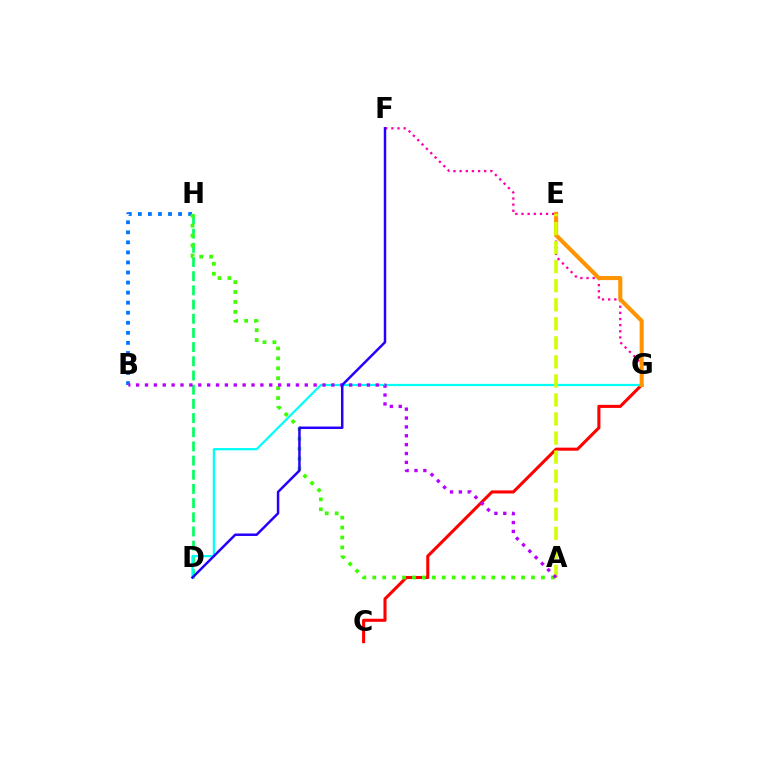{('F', 'G'): [{'color': '#ff00ac', 'line_style': 'dotted', 'thickness': 1.67}], ('C', 'G'): [{'color': '#ff0000', 'line_style': 'solid', 'thickness': 2.21}], ('D', 'H'): [{'color': '#00ff5c', 'line_style': 'dashed', 'thickness': 1.93}], ('D', 'G'): [{'color': '#00fff6', 'line_style': 'solid', 'thickness': 1.61}], ('B', 'H'): [{'color': '#0074ff', 'line_style': 'dotted', 'thickness': 2.73}], ('E', 'G'): [{'color': '#ff9400', 'line_style': 'solid', 'thickness': 2.93}], ('A', 'E'): [{'color': '#d1ff00', 'line_style': 'dashed', 'thickness': 2.59}], ('A', 'H'): [{'color': '#3dff00', 'line_style': 'dotted', 'thickness': 2.7}], ('A', 'B'): [{'color': '#b900ff', 'line_style': 'dotted', 'thickness': 2.41}], ('D', 'F'): [{'color': '#2500ff', 'line_style': 'solid', 'thickness': 1.79}]}